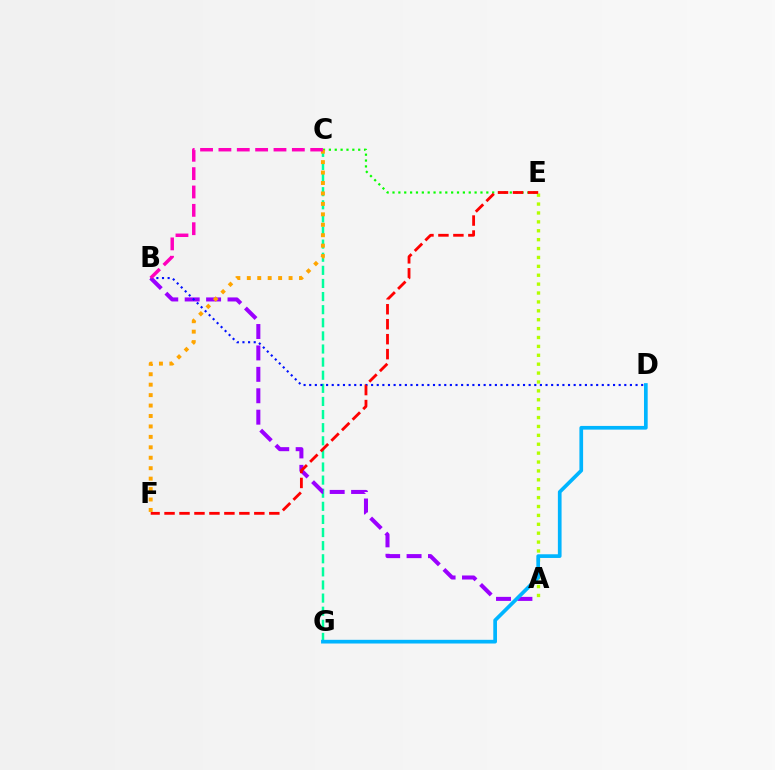{('C', 'G'): [{'color': '#00ff9d', 'line_style': 'dashed', 'thickness': 1.78}], ('A', 'B'): [{'color': '#9b00ff', 'line_style': 'dashed', 'thickness': 2.91}], ('C', 'E'): [{'color': '#08ff00', 'line_style': 'dotted', 'thickness': 1.59}], ('B', 'D'): [{'color': '#0010ff', 'line_style': 'dotted', 'thickness': 1.53}], ('A', 'E'): [{'color': '#b3ff00', 'line_style': 'dotted', 'thickness': 2.42}], ('E', 'F'): [{'color': '#ff0000', 'line_style': 'dashed', 'thickness': 2.03}], ('C', 'F'): [{'color': '#ffa500', 'line_style': 'dotted', 'thickness': 2.84}], ('D', 'G'): [{'color': '#00b5ff', 'line_style': 'solid', 'thickness': 2.66}], ('B', 'C'): [{'color': '#ff00bd', 'line_style': 'dashed', 'thickness': 2.49}]}